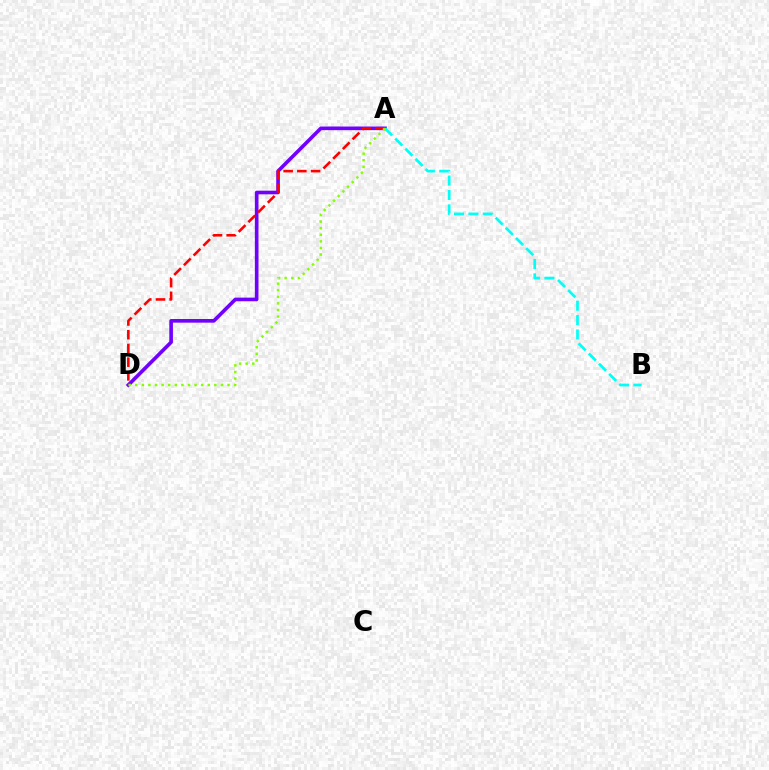{('A', 'D'): [{'color': '#7200ff', 'line_style': 'solid', 'thickness': 2.62}, {'color': '#ff0000', 'line_style': 'dashed', 'thickness': 1.86}, {'color': '#84ff00', 'line_style': 'dotted', 'thickness': 1.79}], ('A', 'B'): [{'color': '#00fff6', 'line_style': 'dashed', 'thickness': 1.95}]}